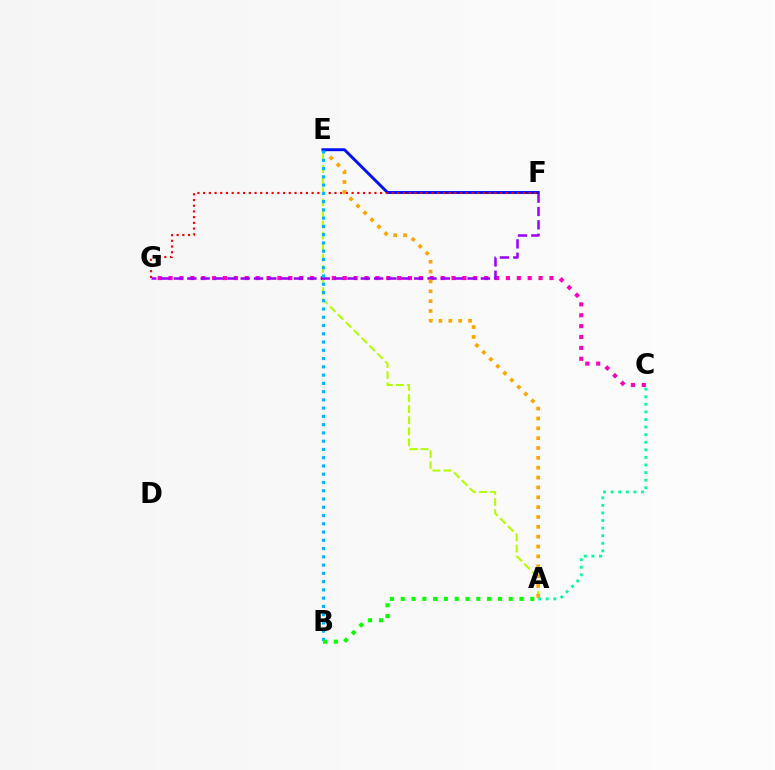{('C', 'G'): [{'color': '#ff00bd', 'line_style': 'dotted', 'thickness': 2.96}], ('A', 'E'): [{'color': '#b3ff00', 'line_style': 'dashed', 'thickness': 1.51}, {'color': '#ffa500', 'line_style': 'dotted', 'thickness': 2.68}], ('A', 'C'): [{'color': '#00ff9d', 'line_style': 'dotted', 'thickness': 2.06}], ('F', 'G'): [{'color': '#9b00ff', 'line_style': 'dashed', 'thickness': 1.81}, {'color': '#ff0000', 'line_style': 'dotted', 'thickness': 1.55}], ('E', 'F'): [{'color': '#0010ff', 'line_style': 'solid', 'thickness': 2.11}], ('B', 'E'): [{'color': '#00b5ff', 'line_style': 'dotted', 'thickness': 2.24}], ('A', 'B'): [{'color': '#08ff00', 'line_style': 'dotted', 'thickness': 2.93}]}